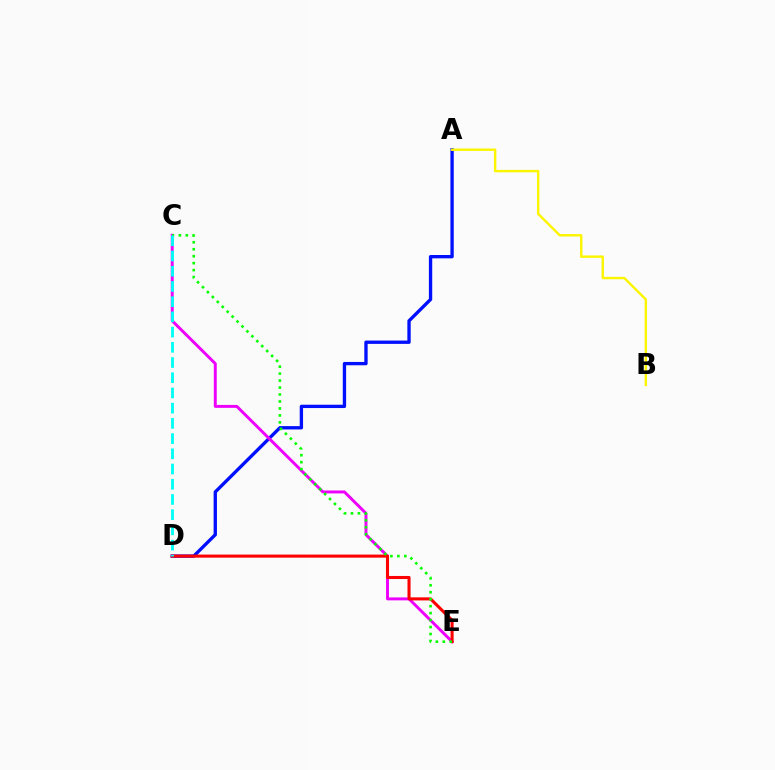{('A', 'D'): [{'color': '#0010ff', 'line_style': 'solid', 'thickness': 2.4}], ('C', 'E'): [{'color': '#ee00ff', 'line_style': 'solid', 'thickness': 2.12}, {'color': '#08ff00', 'line_style': 'dotted', 'thickness': 1.89}], ('D', 'E'): [{'color': '#ff0000', 'line_style': 'solid', 'thickness': 2.21}], ('C', 'D'): [{'color': '#00fff6', 'line_style': 'dashed', 'thickness': 2.07}], ('A', 'B'): [{'color': '#fcf500', 'line_style': 'solid', 'thickness': 1.74}]}